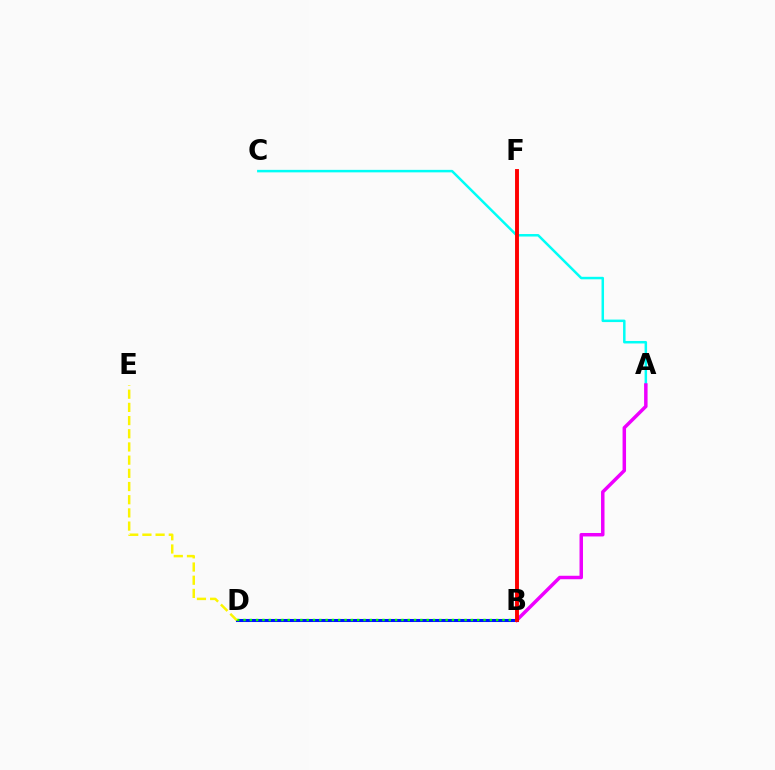{('A', 'C'): [{'color': '#00fff6', 'line_style': 'solid', 'thickness': 1.8}], ('A', 'B'): [{'color': '#ee00ff', 'line_style': 'solid', 'thickness': 2.51}], ('B', 'D'): [{'color': '#0010ff', 'line_style': 'solid', 'thickness': 2.2}, {'color': '#08ff00', 'line_style': 'dotted', 'thickness': 1.72}], ('D', 'E'): [{'color': '#fcf500', 'line_style': 'dashed', 'thickness': 1.79}], ('B', 'F'): [{'color': '#ff0000', 'line_style': 'solid', 'thickness': 2.81}]}